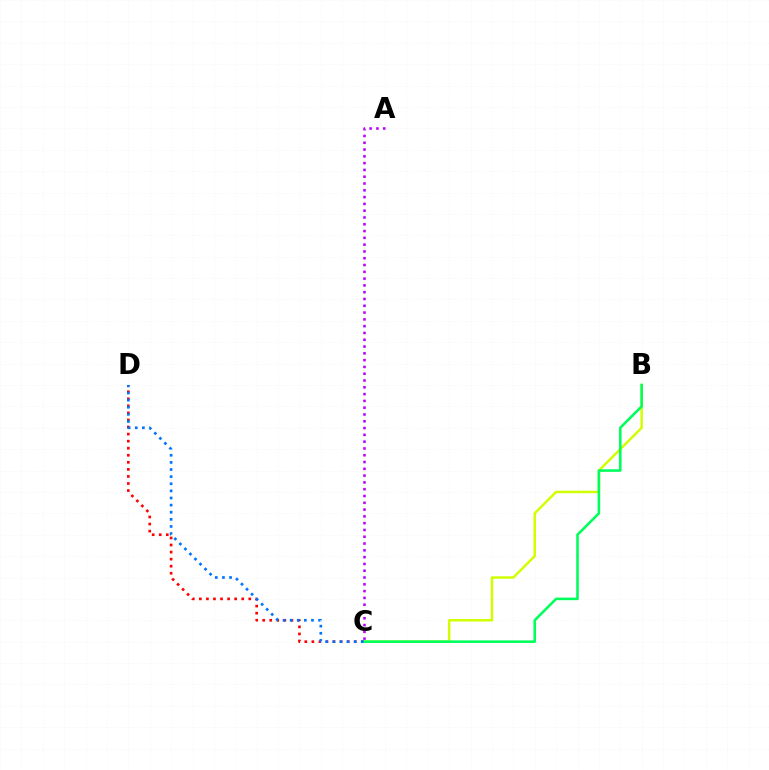{('B', 'C'): [{'color': '#d1ff00', 'line_style': 'solid', 'thickness': 1.78}, {'color': '#00ff5c', 'line_style': 'solid', 'thickness': 1.86}], ('C', 'D'): [{'color': '#ff0000', 'line_style': 'dotted', 'thickness': 1.92}, {'color': '#0074ff', 'line_style': 'dotted', 'thickness': 1.93}], ('A', 'C'): [{'color': '#b900ff', 'line_style': 'dotted', 'thickness': 1.85}]}